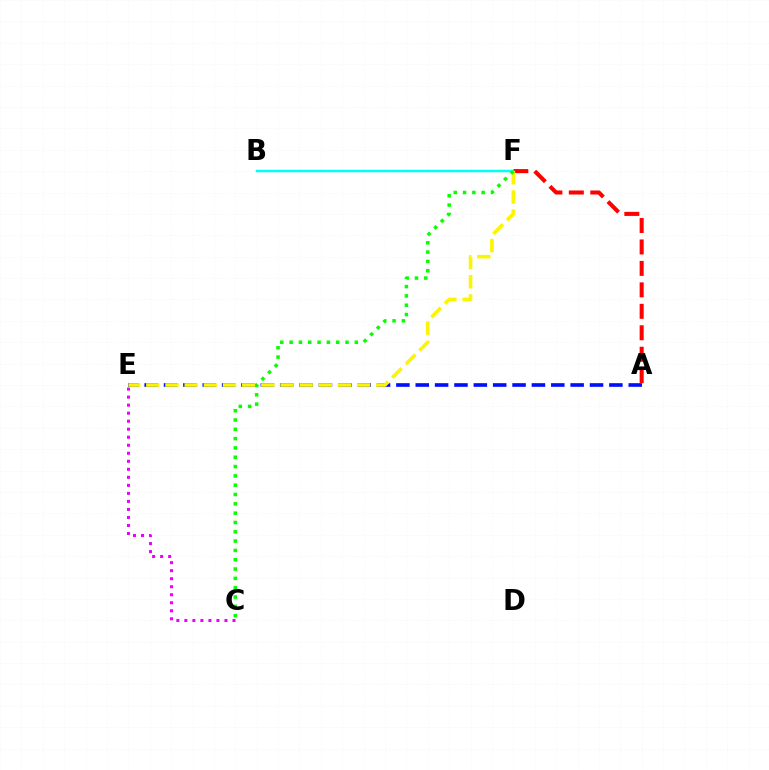{('A', 'E'): [{'color': '#0010ff', 'line_style': 'dashed', 'thickness': 2.63}], ('C', 'E'): [{'color': '#ee00ff', 'line_style': 'dotted', 'thickness': 2.18}], ('A', 'F'): [{'color': '#ff0000', 'line_style': 'dashed', 'thickness': 2.91}], ('B', 'F'): [{'color': '#00fff6', 'line_style': 'solid', 'thickness': 1.78}], ('E', 'F'): [{'color': '#fcf500', 'line_style': 'dashed', 'thickness': 2.6}], ('C', 'F'): [{'color': '#08ff00', 'line_style': 'dotted', 'thickness': 2.53}]}